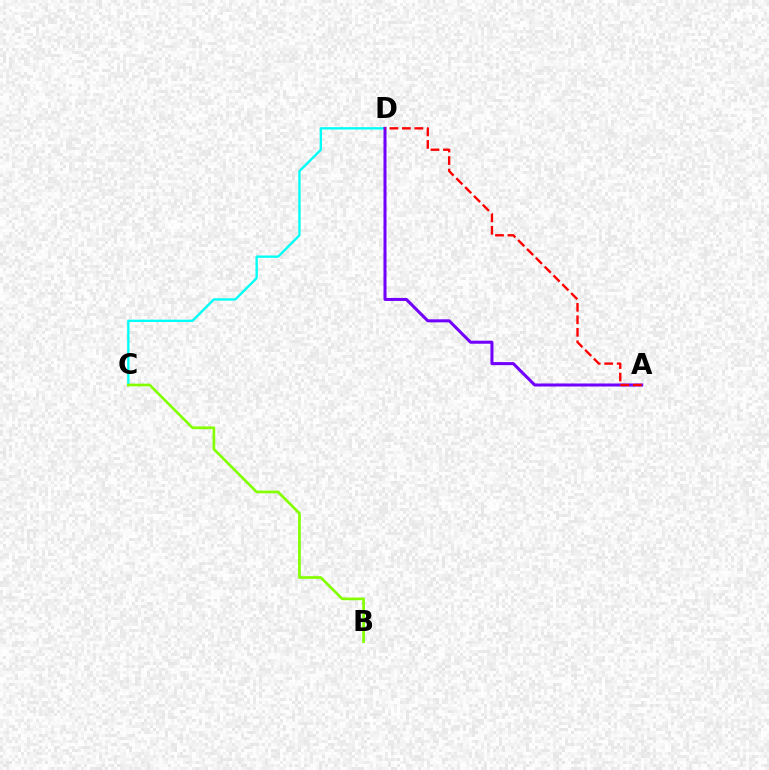{('C', 'D'): [{'color': '#00fff6', 'line_style': 'solid', 'thickness': 1.69}], ('B', 'C'): [{'color': '#84ff00', 'line_style': 'solid', 'thickness': 1.93}], ('A', 'D'): [{'color': '#7200ff', 'line_style': 'solid', 'thickness': 2.18}, {'color': '#ff0000', 'line_style': 'dashed', 'thickness': 1.7}]}